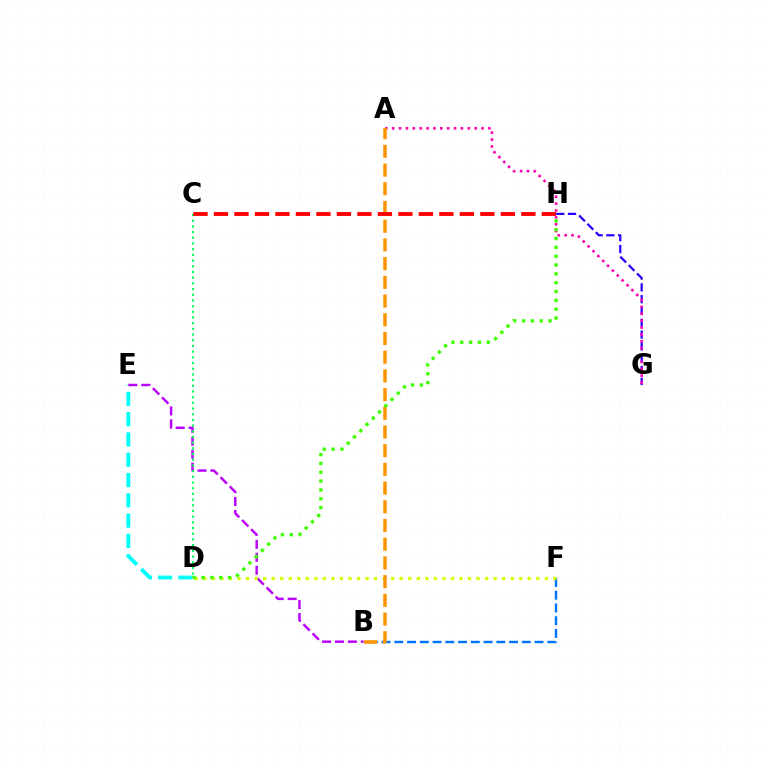{('G', 'H'): [{'color': '#2500ff', 'line_style': 'dashed', 'thickness': 1.6}], ('B', 'F'): [{'color': '#0074ff', 'line_style': 'dashed', 'thickness': 1.73}], ('D', 'E'): [{'color': '#00fff6', 'line_style': 'dashed', 'thickness': 2.76}], ('B', 'E'): [{'color': '#b900ff', 'line_style': 'dashed', 'thickness': 1.76}], ('D', 'F'): [{'color': '#d1ff00', 'line_style': 'dotted', 'thickness': 2.32}], ('C', 'D'): [{'color': '#00ff5c', 'line_style': 'dotted', 'thickness': 1.55}], ('A', 'G'): [{'color': '#ff00ac', 'line_style': 'dotted', 'thickness': 1.87}], ('A', 'B'): [{'color': '#ff9400', 'line_style': 'dashed', 'thickness': 2.54}], ('D', 'H'): [{'color': '#3dff00', 'line_style': 'dotted', 'thickness': 2.4}], ('C', 'H'): [{'color': '#ff0000', 'line_style': 'dashed', 'thickness': 2.78}]}